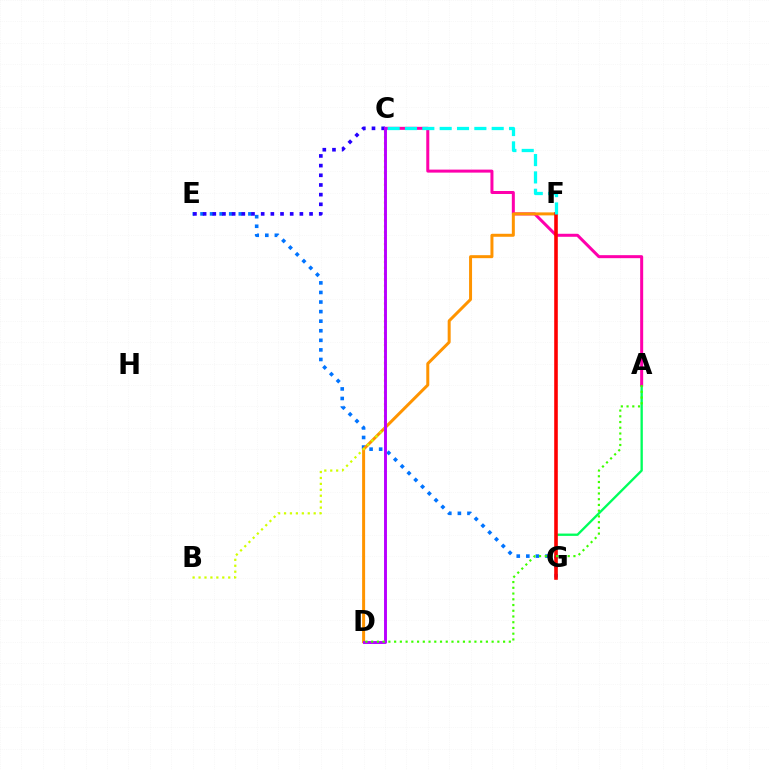{('A', 'G'): [{'color': '#00ff5c', 'line_style': 'solid', 'thickness': 1.68}], ('E', 'G'): [{'color': '#0074ff', 'line_style': 'dotted', 'thickness': 2.6}], ('A', 'C'): [{'color': '#ff00ac', 'line_style': 'solid', 'thickness': 2.17}], ('D', 'F'): [{'color': '#ff9400', 'line_style': 'solid', 'thickness': 2.16}], ('F', 'G'): [{'color': '#ff0000', 'line_style': 'solid', 'thickness': 2.59}], ('B', 'C'): [{'color': '#d1ff00', 'line_style': 'dotted', 'thickness': 1.61}], ('C', 'E'): [{'color': '#2500ff', 'line_style': 'dotted', 'thickness': 2.63}], ('C', 'D'): [{'color': '#b900ff', 'line_style': 'solid', 'thickness': 2.1}], ('C', 'F'): [{'color': '#00fff6', 'line_style': 'dashed', 'thickness': 2.36}], ('A', 'D'): [{'color': '#3dff00', 'line_style': 'dotted', 'thickness': 1.56}]}